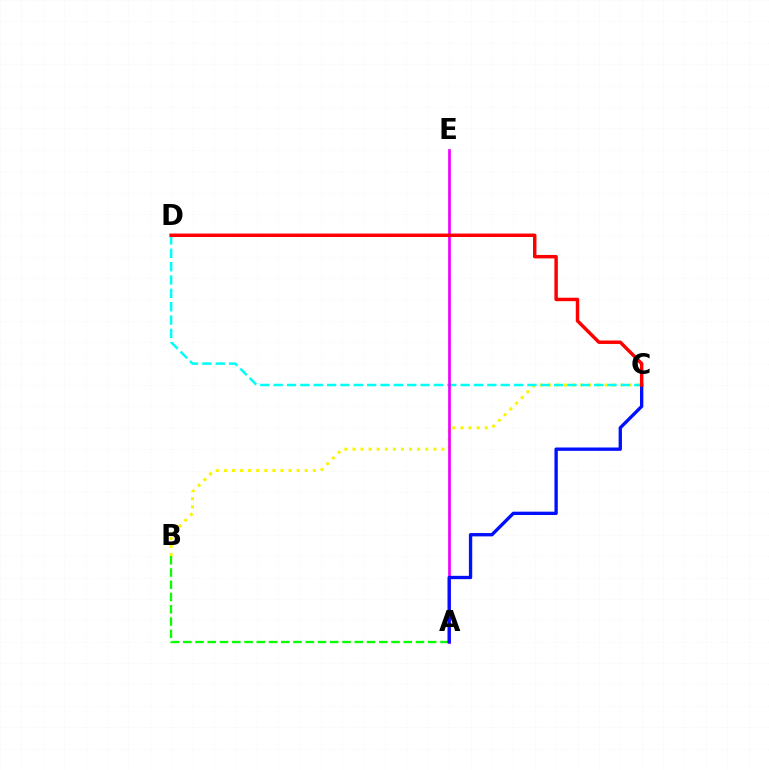{('B', 'C'): [{'color': '#fcf500', 'line_style': 'dotted', 'thickness': 2.2}], ('C', 'D'): [{'color': '#00fff6', 'line_style': 'dashed', 'thickness': 1.81}, {'color': '#ff0000', 'line_style': 'solid', 'thickness': 2.49}], ('A', 'B'): [{'color': '#08ff00', 'line_style': 'dashed', 'thickness': 1.66}], ('A', 'E'): [{'color': '#ee00ff', 'line_style': 'solid', 'thickness': 1.94}], ('A', 'C'): [{'color': '#0010ff', 'line_style': 'solid', 'thickness': 2.4}]}